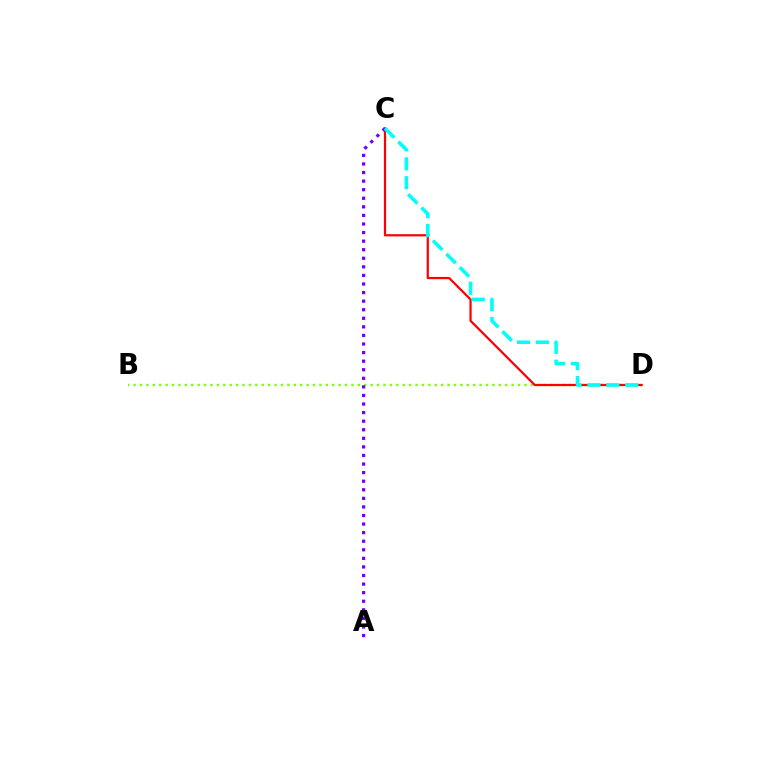{('B', 'D'): [{'color': '#84ff00', 'line_style': 'dotted', 'thickness': 1.74}], ('C', 'D'): [{'color': '#ff0000', 'line_style': 'solid', 'thickness': 1.6}, {'color': '#00fff6', 'line_style': 'dashed', 'thickness': 2.56}], ('A', 'C'): [{'color': '#7200ff', 'line_style': 'dotted', 'thickness': 2.33}]}